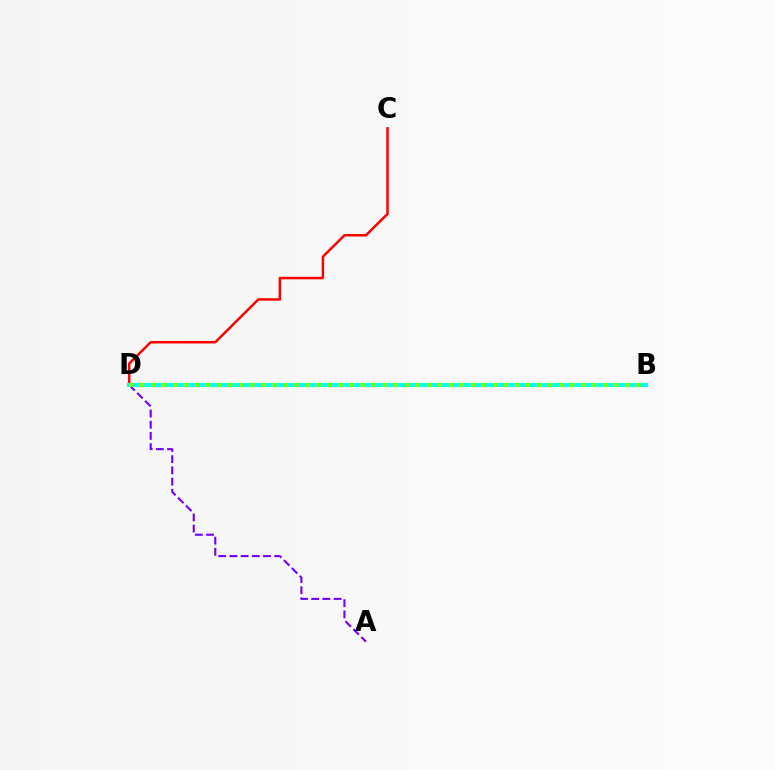{('A', 'D'): [{'color': '#7200ff', 'line_style': 'dashed', 'thickness': 1.52}], ('C', 'D'): [{'color': '#ff0000', 'line_style': 'solid', 'thickness': 1.79}], ('B', 'D'): [{'color': '#00fff6', 'line_style': 'solid', 'thickness': 2.99}, {'color': '#84ff00', 'line_style': 'dotted', 'thickness': 3.0}]}